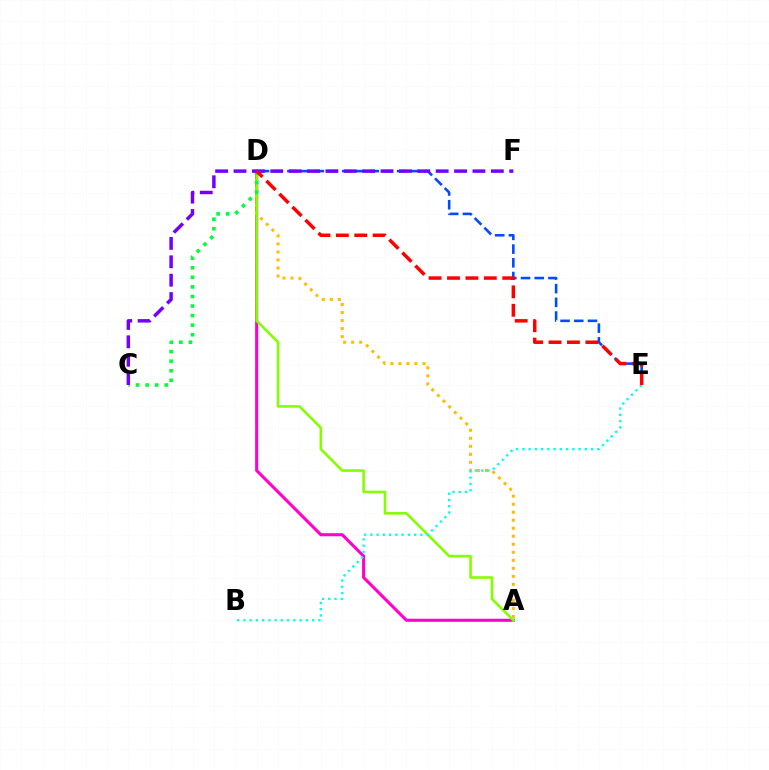{('A', 'D'): [{'color': '#ff00cf', 'line_style': 'solid', 'thickness': 2.2}, {'color': '#ffbd00', 'line_style': 'dotted', 'thickness': 2.18}, {'color': '#84ff00', 'line_style': 'solid', 'thickness': 1.86}], ('C', 'D'): [{'color': '#00ff39', 'line_style': 'dotted', 'thickness': 2.6}], ('D', 'E'): [{'color': '#004bff', 'line_style': 'dashed', 'thickness': 1.86}, {'color': '#ff0000', 'line_style': 'dashed', 'thickness': 2.5}], ('B', 'E'): [{'color': '#00fff6', 'line_style': 'dotted', 'thickness': 1.7}], ('C', 'F'): [{'color': '#7200ff', 'line_style': 'dashed', 'thickness': 2.5}]}